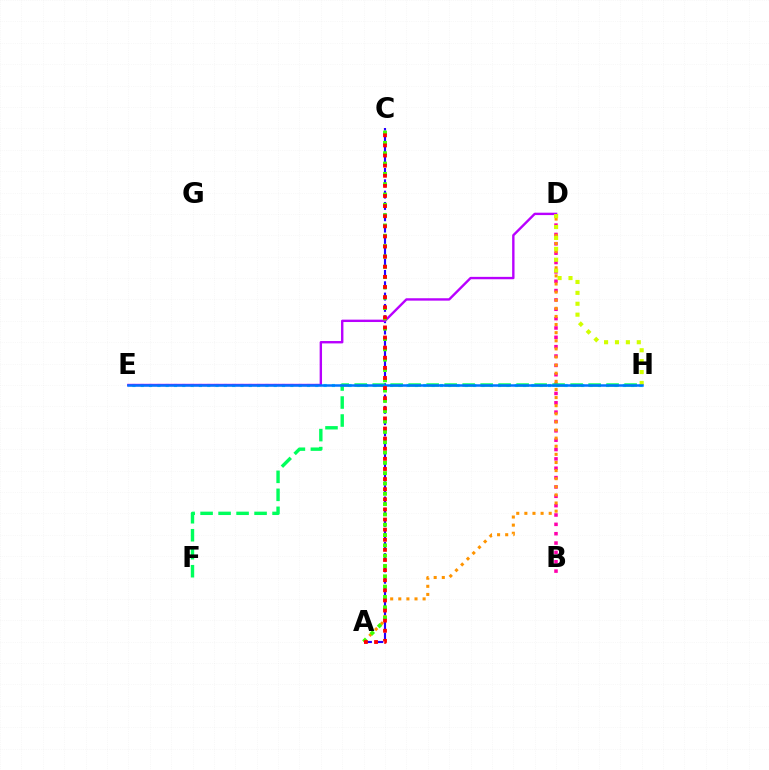{('B', 'D'): [{'color': '#ff00ac', 'line_style': 'dotted', 'thickness': 2.54}], ('E', 'H'): [{'color': '#00fff6', 'line_style': 'dotted', 'thickness': 2.26}, {'color': '#0074ff', 'line_style': 'solid', 'thickness': 1.8}], ('A', 'C'): [{'color': '#2500ff', 'line_style': 'dashed', 'thickness': 1.54}, {'color': '#3dff00', 'line_style': 'dotted', 'thickness': 2.8}, {'color': '#ff0000', 'line_style': 'dotted', 'thickness': 2.75}], ('A', 'D'): [{'color': '#ff9400', 'line_style': 'dotted', 'thickness': 2.2}], ('D', 'E'): [{'color': '#b900ff', 'line_style': 'solid', 'thickness': 1.72}], ('D', 'H'): [{'color': '#d1ff00', 'line_style': 'dotted', 'thickness': 2.96}], ('F', 'H'): [{'color': '#00ff5c', 'line_style': 'dashed', 'thickness': 2.44}]}